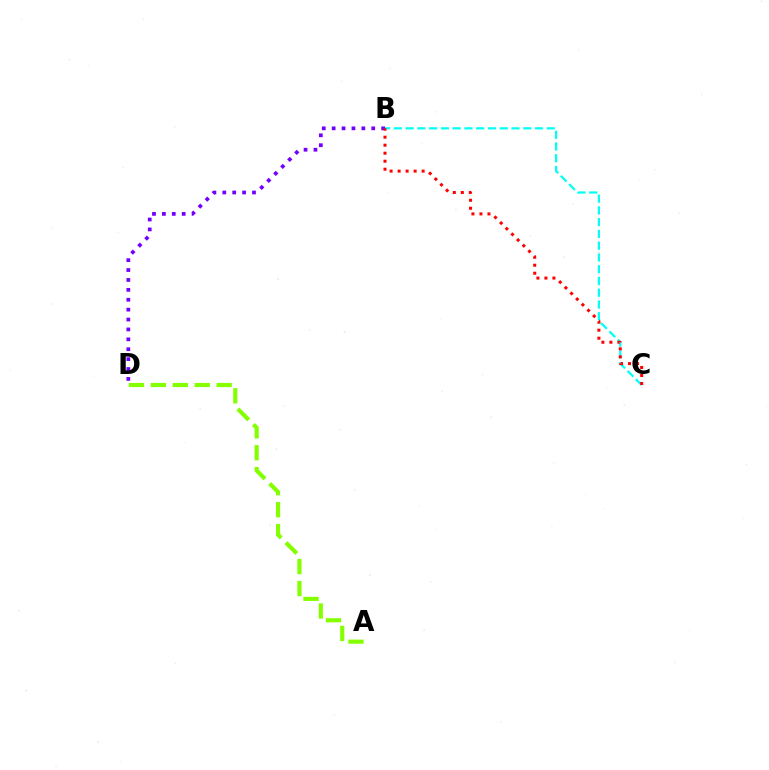{('A', 'D'): [{'color': '#84ff00', 'line_style': 'dashed', 'thickness': 2.98}], ('B', 'D'): [{'color': '#7200ff', 'line_style': 'dotted', 'thickness': 2.69}], ('B', 'C'): [{'color': '#00fff6', 'line_style': 'dashed', 'thickness': 1.6}, {'color': '#ff0000', 'line_style': 'dotted', 'thickness': 2.18}]}